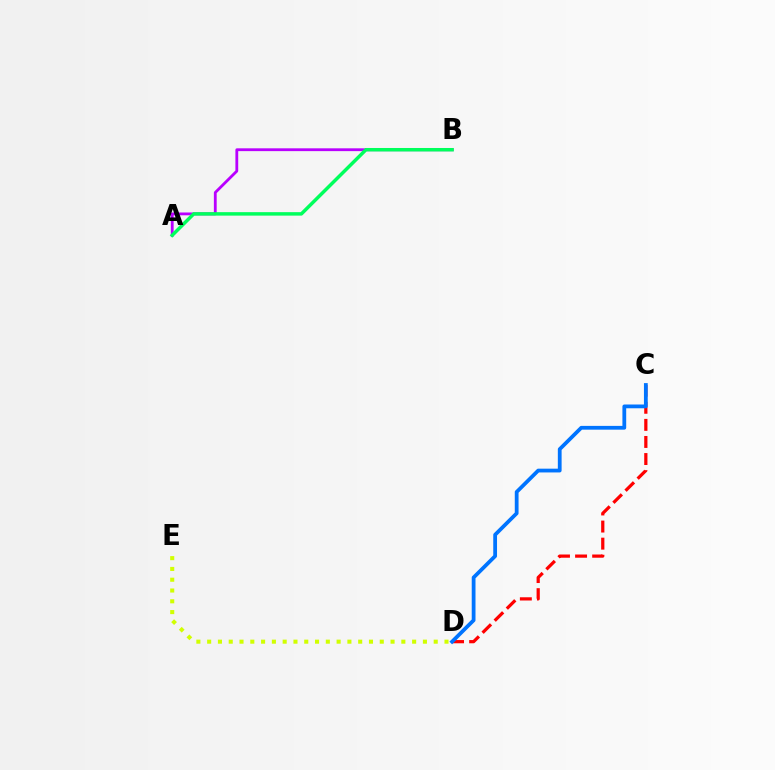{('D', 'E'): [{'color': '#d1ff00', 'line_style': 'dotted', 'thickness': 2.93}], ('C', 'D'): [{'color': '#ff0000', 'line_style': 'dashed', 'thickness': 2.32}, {'color': '#0074ff', 'line_style': 'solid', 'thickness': 2.72}], ('A', 'B'): [{'color': '#b900ff', 'line_style': 'solid', 'thickness': 2.02}, {'color': '#00ff5c', 'line_style': 'solid', 'thickness': 2.5}]}